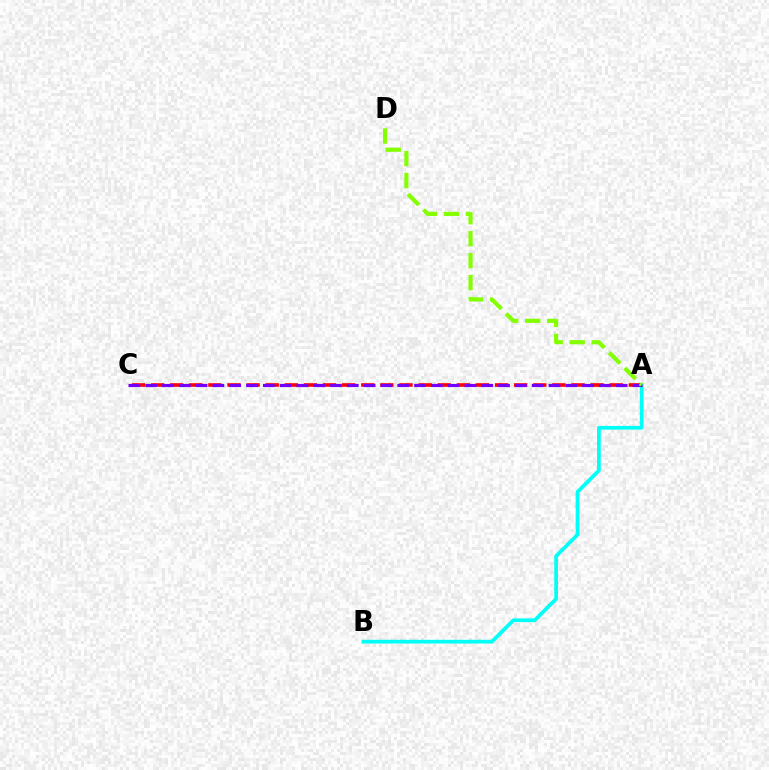{('A', 'C'): [{'color': '#ff0000', 'line_style': 'dashed', 'thickness': 2.6}, {'color': '#7200ff', 'line_style': 'dashed', 'thickness': 2.28}], ('A', 'B'): [{'color': '#00fff6', 'line_style': 'solid', 'thickness': 2.68}], ('A', 'D'): [{'color': '#84ff00', 'line_style': 'dashed', 'thickness': 2.98}]}